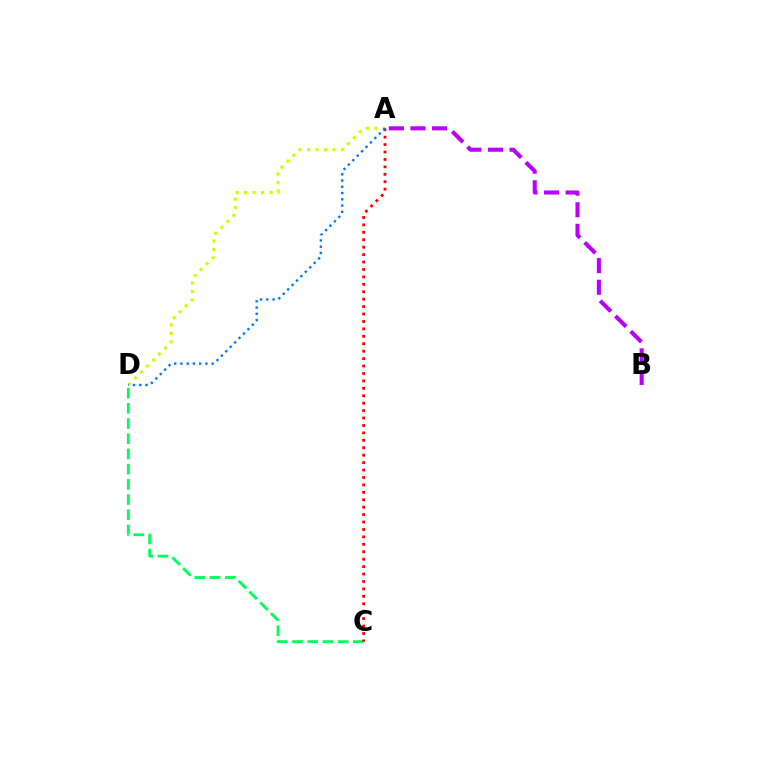{('A', 'D'): [{'color': '#d1ff00', 'line_style': 'dotted', 'thickness': 2.3}, {'color': '#0074ff', 'line_style': 'dotted', 'thickness': 1.7}], ('C', 'D'): [{'color': '#00ff5c', 'line_style': 'dashed', 'thickness': 2.07}], ('A', 'C'): [{'color': '#ff0000', 'line_style': 'dotted', 'thickness': 2.02}], ('A', 'B'): [{'color': '#b900ff', 'line_style': 'dashed', 'thickness': 2.93}]}